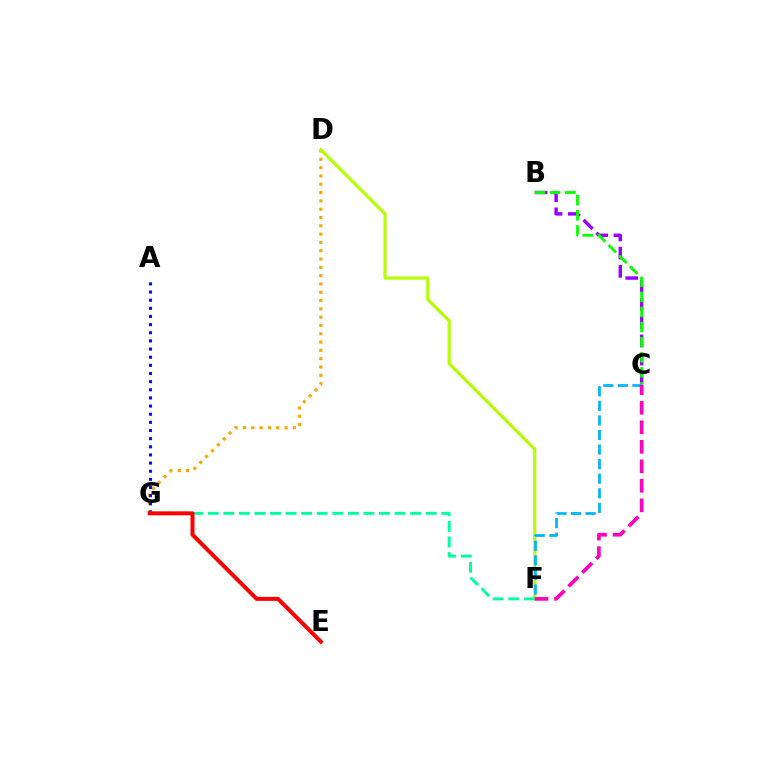{('B', 'C'): [{'color': '#9b00ff', 'line_style': 'dashed', 'thickness': 2.47}, {'color': '#08ff00', 'line_style': 'dashed', 'thickness': 2.05}], ('D', 'G'): [{'color': '#ffa500', 'line_style': 'dotted', 'thickness': 2.26}], ('A', 'G'): [{'color': '#0010ff', 'line_style': 'dotted', 'thickness': 2.21}], ('D', 'F'): [{'color': '#b3ff00', 'line_style': 'solid', 'thickness': 2.25}], ('F', 'G'): [{'color': '#00ff9d', 'line_style': 'dashed', 'thickness': 2.11}], ('C', 'F'): [{'color': '#00b5ff', 'line_style': 'dashed', 'thickness': 1.98}, {'color': '#ff00bd', 'line_style': 'dashed', 'thickness': 2.65}], ('E', 'G'): [{'color': '#ff0000', 'line_style': 'solid', 'thickness': 2.87}]}